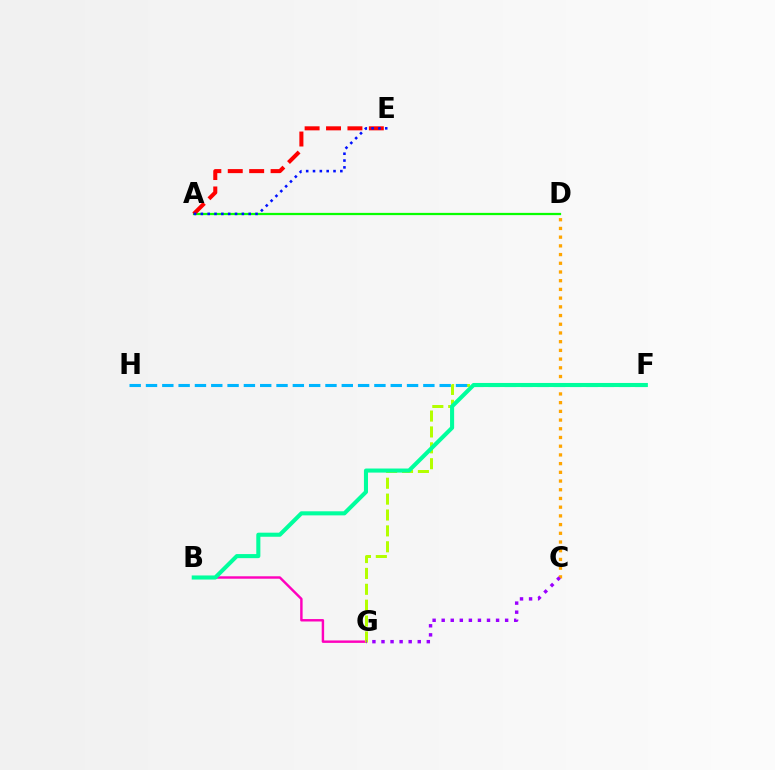{('A', 'D'): [{'color': '#08ff00', 'line_style': 'solid', 'thickness': 1.62}], ('B', 'G'): [{'color': '#ff00bd', 'line_style': 'solid', 'thickness': 1.75}], ('C', 'D'): [{'color': '#ffa500', 'line_style': 'dotted', 'thickness': 2.37}], ('F', 'G'): [{'color': '#b3ff00', 'line_style': 'dashed', 'thickness': 2.16}], ('A', 'E'): [{'color': '#ff0000', 'line_style': 'dashed', 'thickness': 2.91}, {'color': '#0010ff', 'line_style': 'dotted', 'thickness': 1.86}], ('F', 'H'): [{'color': '#00b5ff', 'line_style': 'dashed', 'thickness': 2.22}], ('C', 'G'): [{'color': '#9b00ff', 'line_style': 'dotted', 'thickness': 2.46}], ('B', 'F'): [{'color': '#00ff9d', 'line_style': 'solid', 'thickness': 2.93}]}